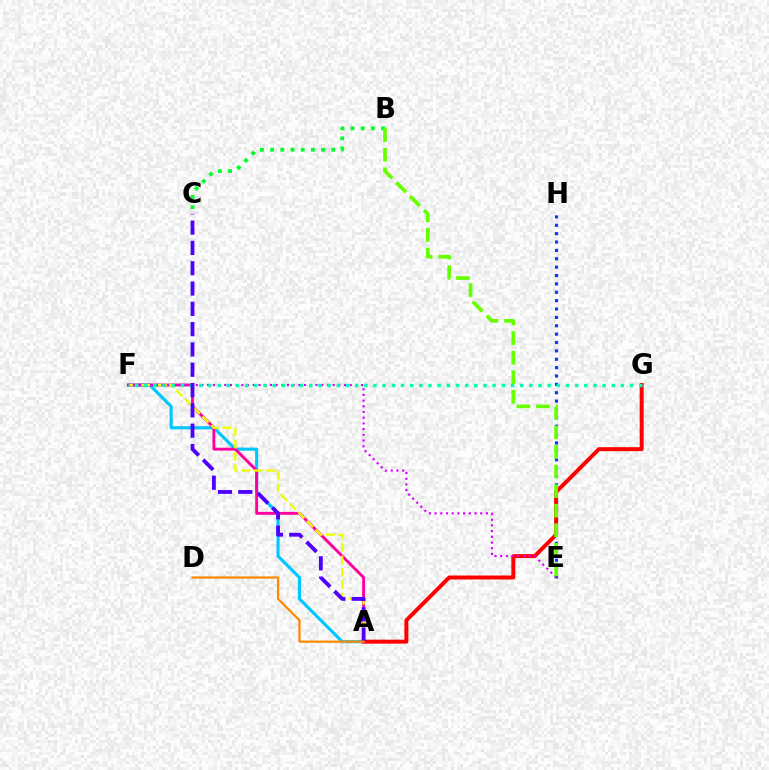{('A', 'F'): [{'color': '#00c7ff', 'line_style': 'solid', 'thickness': 2.26}, {'color': '#ff00a0', 'line_style': 'solid', 'thickness': 2.08}, {'color': '#eeff00', 'line_style': 'dashed', 'thickness': 1.68}], ('B', 'C'): [{'color': '#00ff27', 'line_style': 'dotted', 'thickness': 2.77}], ('E', 'H'): [{'color': '#003fff', 'line_style': 'dotted', 'thickness': 2.27}], ('A', 'G'): [{'color': '#ff0000', 'line_style': 'solid', 'thickness': 2.85}], ('E', 'F'): [{'color': '#d600ff', 'line_style': 'dotted', 'thickness': 1.55}], ('F', 'G'): [{'color': '#00ffaf', 'line_style': 'dotted', 'thickness': 2.49}], ('A', 'C'): [{'color': '#4f00ff', 'line_style': 'dashed', 'thickness': 2.76}], ('A', 'D'): [{'color': '#ff8800', 'line_style': 'solid', 'thickness': 1.6}], ('B', 'E'): [{'color': '#66ff00', 'line_style': 'dashed', 'thickness': 2.66}]}